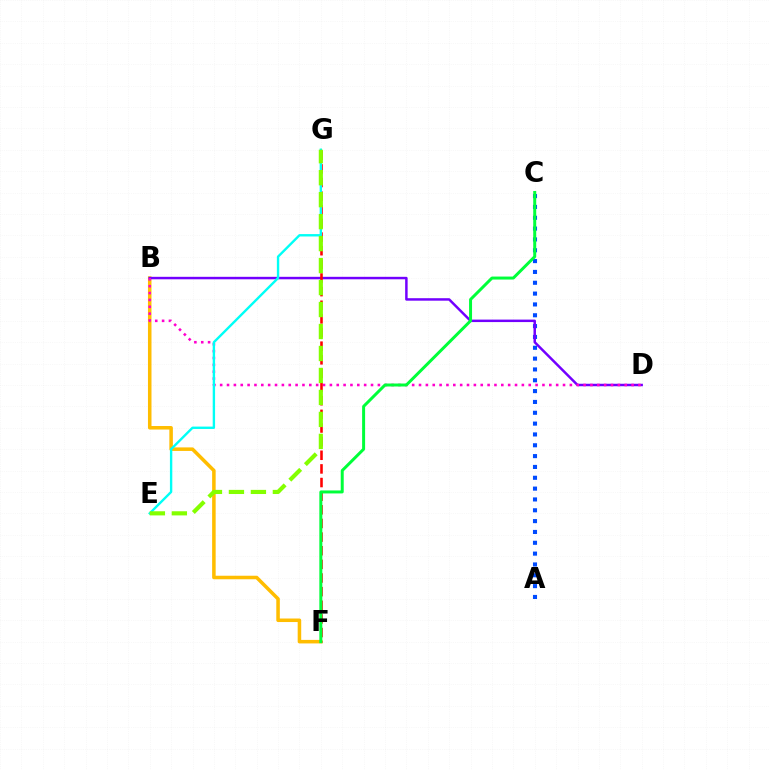{('B', 'F'): [{'color': '#ffbd00', 'line_style': 'solid', 'thickness': 2.54}], ('A', 'C'): [{'color': '#004bff', 'line_style': 'dotted', 'thickness': 2.94}], ('B', 'D'): [{'color': '#7200ff', 'line_style': 'solid', 'thickness': 1.79}, {'color': '#ff00cf', 'line_style': 'dotted', 'thickness': 1.86}], ('F', 'G'): [{'color': '#ff0000', 'line_style': 'dashed', 'thickness': 1.85}], ('E', 'G'): [{'color': '#00fff6', 'line_style': 'solid', 'thickness': 1.72}, {'color': '#84ff00', 'line_style': 'dashed', 'thickness': 2.99}], ('C', 'F'): [{'color': '#00ff39', 'line_style': 'solid', 'thickness': 2.15}]}